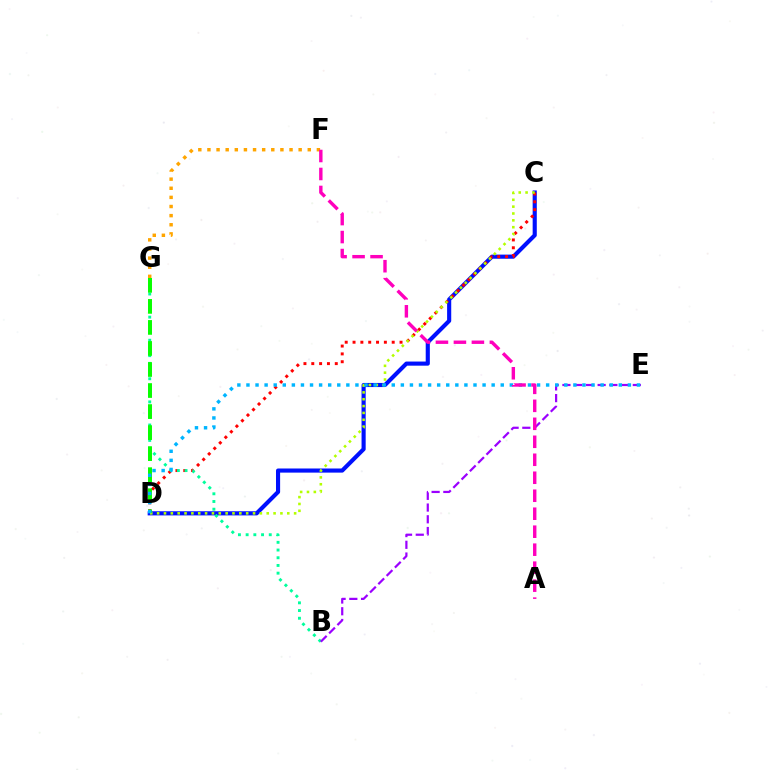{('C', 'D'): [{'color': '#0010ff', 'line_style': 'solid', 'thickness': 2.97}, {'color': '#ff0000', 'line_style': 'dotted', 'thickness': 2.13}, {'color': '#b3ff00', 'line_style': 'dotted', 'thickness': 1.86}], ('F', 'G'): [{'color': '#ffa500', 'line_style': 'dotted', 'thickness': 2.48}], ('B', 'G'): [{'color': '#00ff9d', 'line_style': 'dotted', 'thickness': 2.09}], ('B', 'E'): [{'color': '#9b00ff', 'line_style': 'dashed', 'thickness': 1.59}], ('D', 'G'): [{'color': '#08ff00', 'line_style': 'dashed', 'thickness': 2.86}], ('D', 'E'): [{'color': '#00b5ff', 'line_style': 'dotted', 'thickness': 2.47}], ('A', 'F'): [{'color': '#ff00bd', 'line_style': 'dashed', 'thickness': 2.44}]}